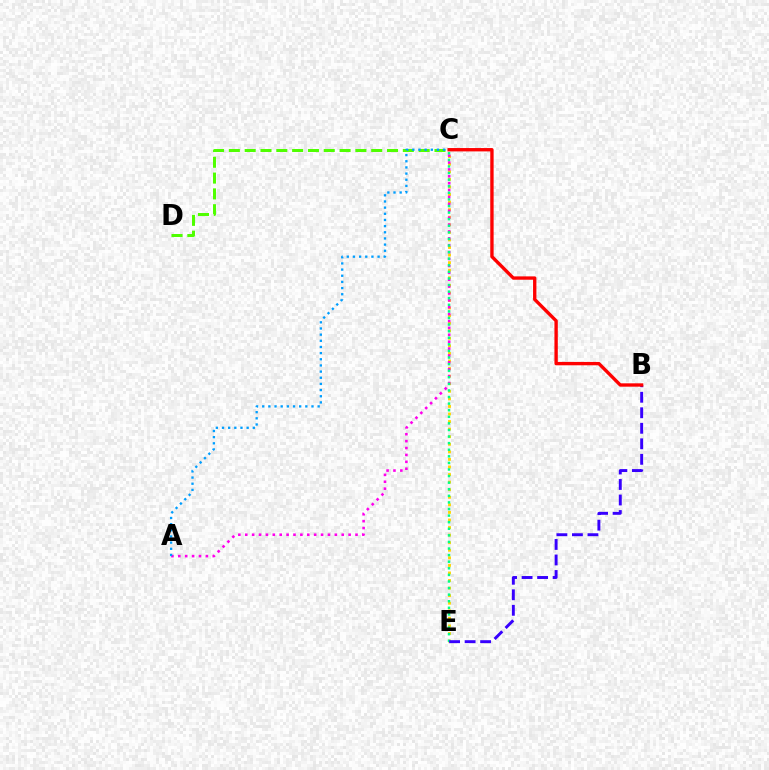{('C', 'E'): [{'color': '#ffd500', 'line_style': 'dotted', 'thickness': 2.06}, {'color': '#00ff86', 'line_style': 'dotted', 'thickness': 1.79}], ('A', 'C'): [{'color': '#ff00ed', 'line_style': 'dotted', 'thickness': 1.87}, {'color': '#009eff', 'line_style': 'dotted', 'thickness': 1.67}], ('B', 'E'): [{'color': '#3700ff', 'line_style': 'dashed', 'thickness': 2.11}], ('C', 'D'): [{'color': '#4fff00', 'line_style': 'dashed', 'thickness': 2.15}], ('B', 'C'): [{'color': '#ff0000', 'line_style': 'solid', 'thickness': 2.41}]}